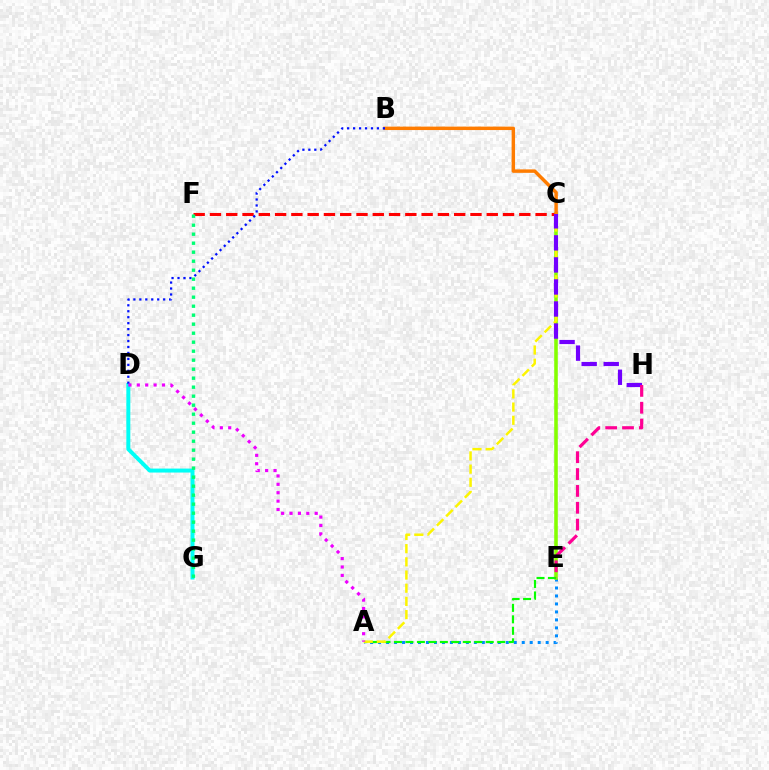{('A', 'E'): [{'color': '#008cff', 'line_style': 'dotted', 'thickness': 2.17}, {'color': '#08ff00', 'line_style': 'dashed', 'thickness': 1.56}], ('D', 'G'): [{'color': '#00fff6', 'line_style': 'solid', 'thickness': 2.86}], ('C', 'E'): [{'color': '#84ff00', 'line_style': 'solid', 'thickness': 2.57}], ('C', 'F'): [{'color': '#ff0000', 'line_style': 'dashed', 'thickness': 2.21}], ('B', 'C'): [{'color': '#ff7c00', 'line_style': 'solid', 'thickness': 2.48}], ('A', 'C'): [{'color': '#fcf500', 'line_style': 'dashed', 'thickness': 1.79}], ('B', 'D'): [{'color': '#0010ff', 'line_style': 'dotted', 'thickness': 1.62}], ('A', 'D'): [{'color': '#ee00ff', 'line_style': 'dotted', 'thickness': 2.28}], ('F', 'G'): [{'color': '#00ff74', 'line_style': 'dotted', 'thickness': 2.45}], ('C', 'H'): [{'color': '#7200ff', 'line_style': 'dashed', 'thickness': 2.99}], ('E', 'H'): [{'color': '#ff0094', 'line_style': 'dashed', 'thickness': 2.29}]}